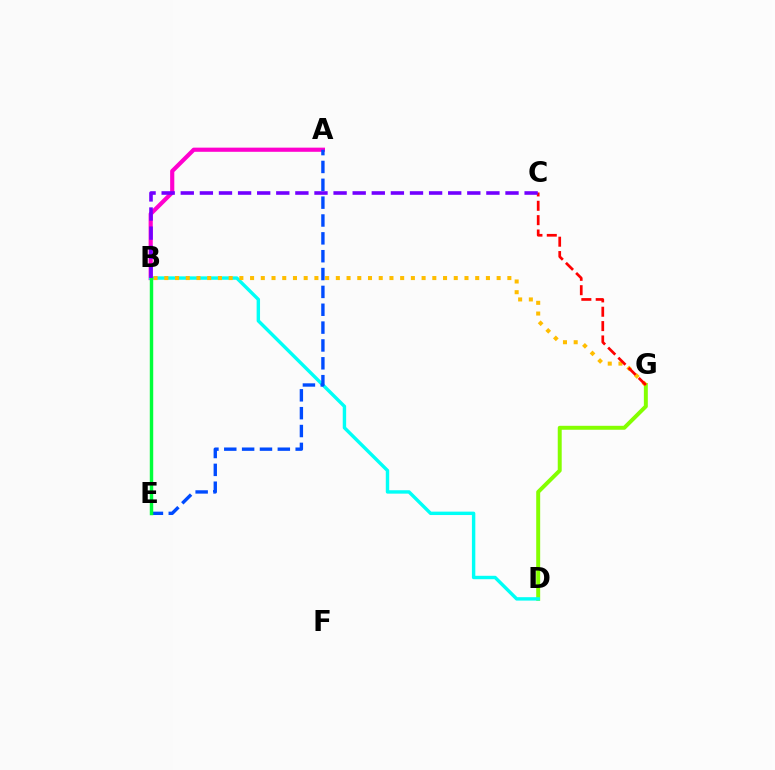{('D', 'G'): [{'color': '#84ff00', 'line_style': 'solid', 'thickness': 2.85}], ('A', 'B'): [{'color': '#ff00cf', 'line_style': 'solid', 'thickness': 2.99}], ('B', 'D'): [{'color': '#00fff6', 'line_style': 'solid', 'thickness': 2.46}], ('A', 'E'): [{'color': '#004bff', 'line_style': 'dashed', 'thickness': 2.42}], ('B', 'G'): [{'color': '#ffbd00', 'line_style': 'dotted', 'thickness': 2.91}], ('C', 'G'): [{'color': '#ff0000', 'line_style': 'dashed', 'thickness': 1.95}], ('B', 'E'): [{'color': '#00ff39', 'line_style': 'solid', 'thickness': 2.47}], ('B', 'C'): [{'color': '#7200ff', 'line_style': 'dashed', 'thickness': 2.59}]}